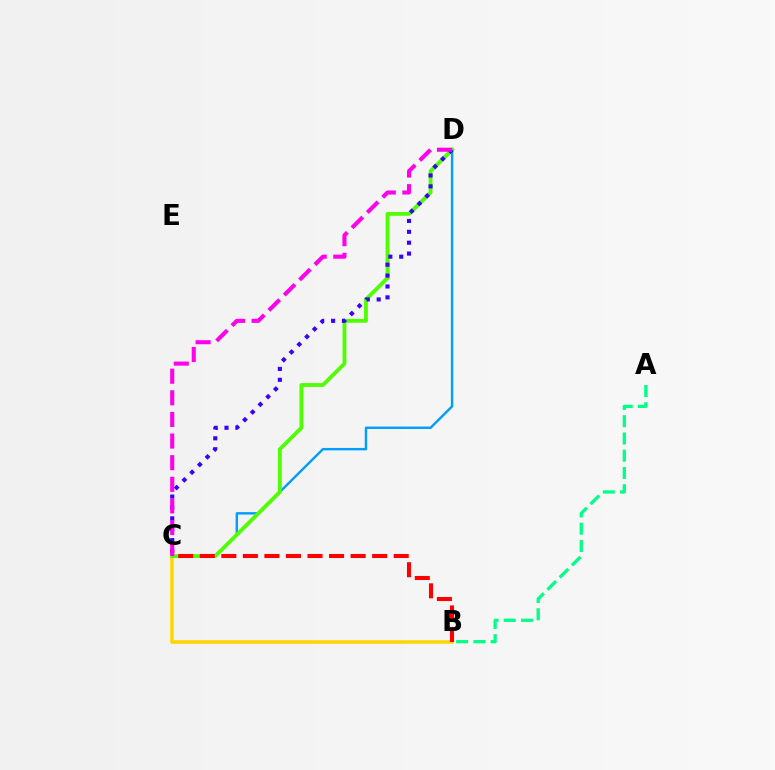{('C', 'D'): [{'color': '#009eff', 'line_style': 'solid', 'thickness': 1.74}, {'color': '#4fff00', 'line_style': 'solid', 'thickness': 2.74}, {'color': '#3700ff', 'line_style': 'dotted', 'thickness': 2.96}, {'color': '#ff00ed', 'line_style': 'dashed', 'thickness': 2.94}], ('B', 'C'): [{'color': '#ffd500', 'line_style': 'solid', 'thickness': 2.56}, {'color': '#ff0000', 'line_style': 'dashed', 'thickness': 2.93}], ('A', 'B'): [{'color': '#00ff86', 'line_style': 'dashed', 'thickness': 2.34}]}